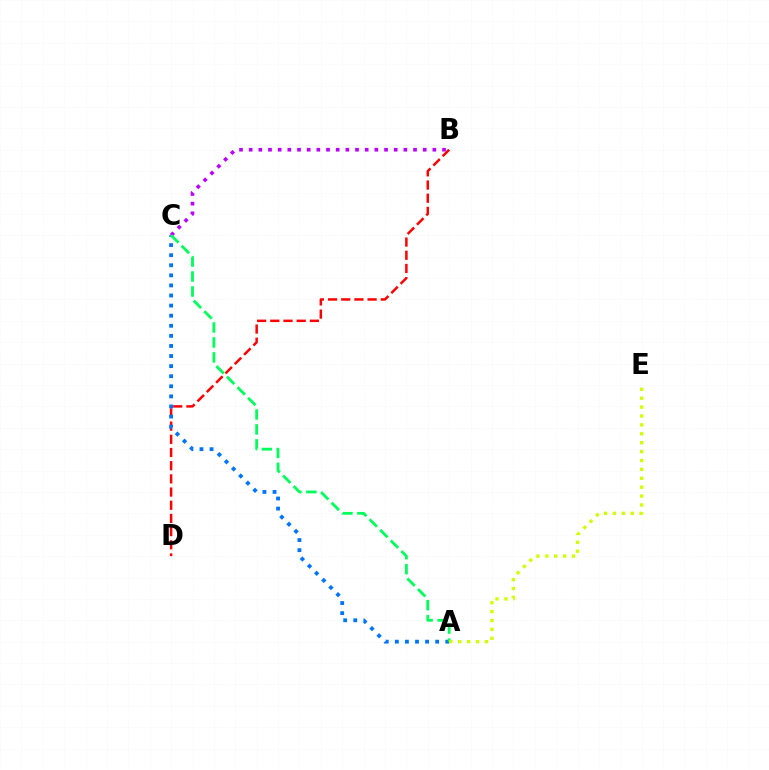{('B', 'C'): [{'color': '#b900ff', 'line_style': 'dotted', 'thickness': 2.63}], ('B', 'D'): [{'color': '#ff0000', 'line_style': 'dashed', 'thickness': 1.79}], ('A', 'C'): [{'color': '#0074ff', 'line_style': 'dotted', 'thickness': 2.74}, {'color': '#00ff5c', 'line_style': 'dashed', 'thickness': 2.03}], ('A', 'E'): [{'color': '#d1ff00', 'line_style': 'dotted', 'thickness': 2.42}]}